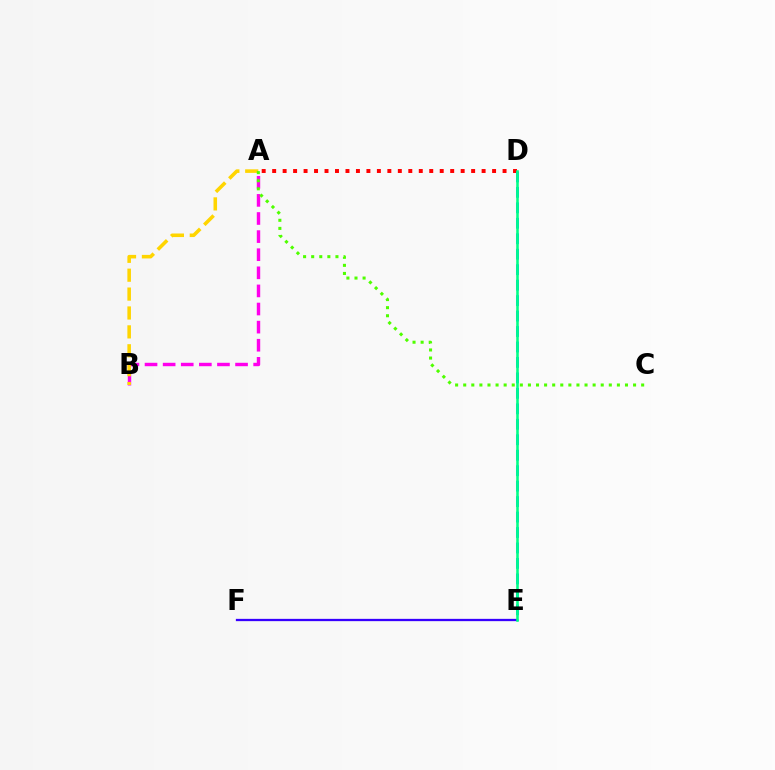{('A', 'B'): [{'color': '#ff00ed', 'line_style': 'dashed', 'thickness': 2.46}, {'color': '#ffd500', 'line_style': 'dashed', 'thickness': 2.57}], ('A', 'D'): [{'color': '#ff0000', 'line_style': 'dotted', 'thickness': 2.85}], ('D', 'E'): [{'color': '#009eff', 'line_style': 'dashed', 'thickness': 2.1}, {'color': '#00ff86', 'line_style': 'solid', 'thickness': 1.86}], ('E', 'F'): [{'color': '#3700ff', 'line_style': 'solid', 'thickness': 1.65}], ('A', 'C'): [{'color': '#4fff00', 'line_style': 'dotted', 'thickness': 2.2}]}